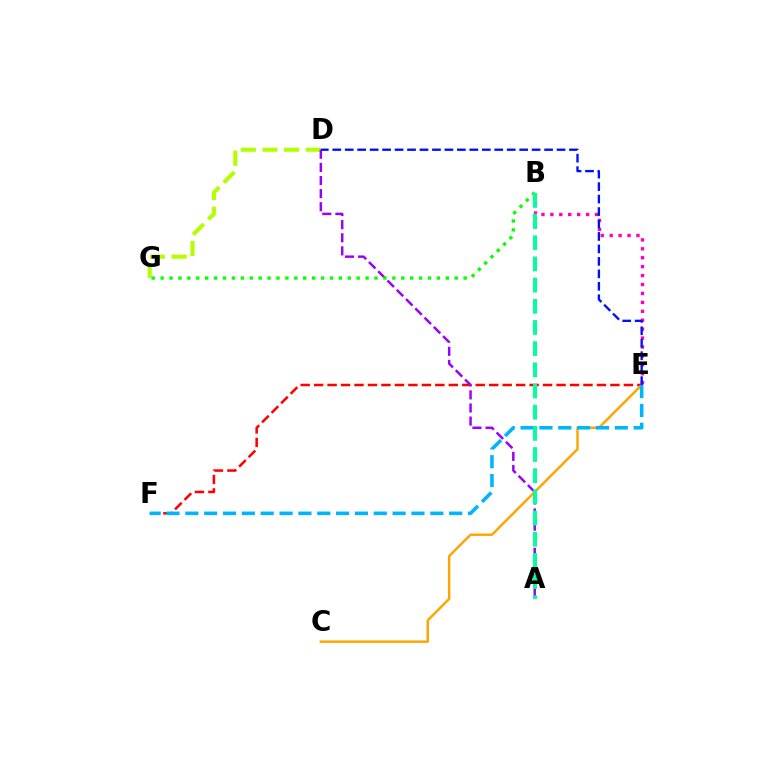{('B', 'E'): [{'color': '#ff00bd', 'line_style': 'dotted', 'thickness': 2.42}], ('D', 'G'): [{'color': '#b3ff00', 'line_style': 'dashed', 'thickness': 2.93}], ('E', 'F'): [{'color': '#ff0000', 'line_style': 'dashed', 'thickness': 1.83}, {'color': '#00b5ff', 'line_style': 'dashed', 'thickness': 2.56}], ('A', 'D'): [{'color': '#9b00ff', 'line_style': 'dashed', 'thickness': 1.78}], ('C', 'E'): [{'color': '#ffa500', 'line_style': 'solid', 'thickness': 1.77}], ('D', 'E'): [{'color': '#0010ff', 'line_style': 'dashed', 'thickness': 1.69}], ('B', 'G'): [{'color': '#08ff00', 'line_style': 'dotted', 'thickness': 2.42}], ('A', 'B'): [{'color': '#00ff9d', 'line_style': 'dashed', 'thickness': 2.88}]}